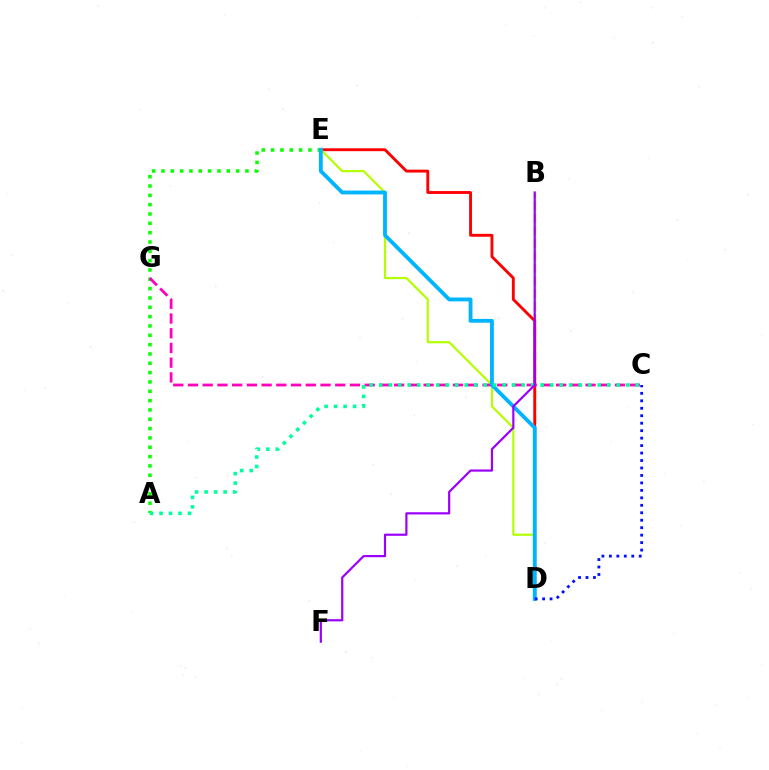{('B', 'D'): [{'color': '#ffa500', 'line_style': 'dashed', 'thickness': 1.7}], ('D', 'E'): [{'color': '#ff0000', 'line_style': 'solid', 'thickness': 2.06}, {'color': '#b3ff00', 'line_style': 'solid', 'thickness': 1.57}, {'color': '#00b5ff', 'line_style': 'solid', 'thickness': 2.76}], ('A', 'E'): [{'color': '#08ff00', 'line_style': 'dotted', 'thickness': 2.53}], ('C', 'G'): [{'color': '#ff00bd', 'line_style': 'dashed', 'thickness': 2.0}], ('C', 'D'): [{'color': '#0010ff', 'line_style': 'dotted', 'thickness': 2.03}], ('A', 'C'): [{'color': '#00ff9d', 'line_style': 'dotted', 'thickness': 2.58}], ('B', 'F'): [{'color': '#9b00ff', 'line_style': 'solid', 'thickness': 1.58}]}